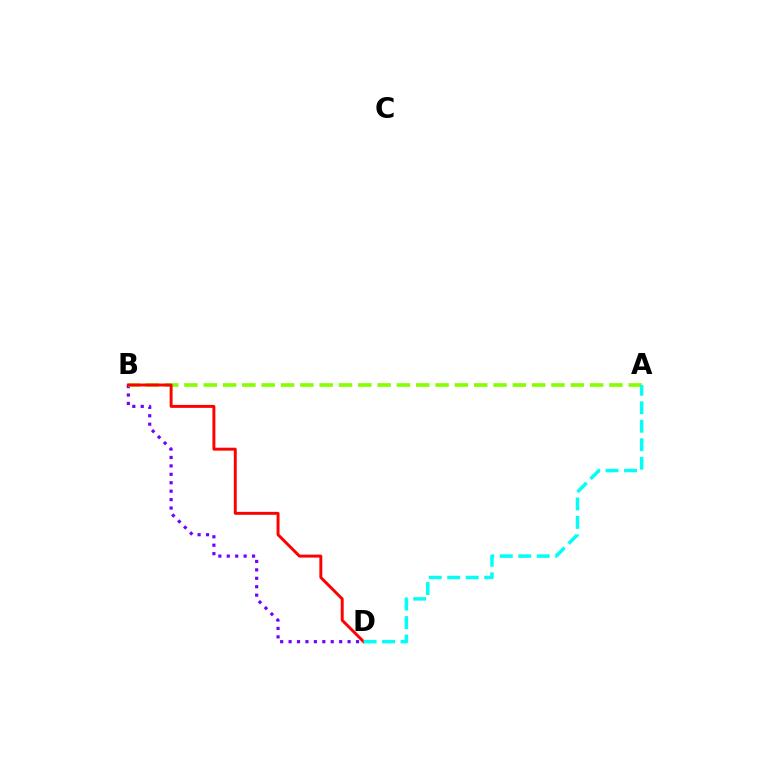{('B', 'D'): [{'color': '#7200ff', 'line_style': 'dotted', 'thickness': 2.29}, {'color': '#ff0000', 'line_style': 'solid', 'thickness': 2.11}], ('A', 'B'): [{'color': '#84ff00', 'line_style': 'dashed', 'thickness': 2.62}], ('A', 'D'): [{'color': '#00fff6', 'line_style': 'dashed', 'thickness': 2.51}]}